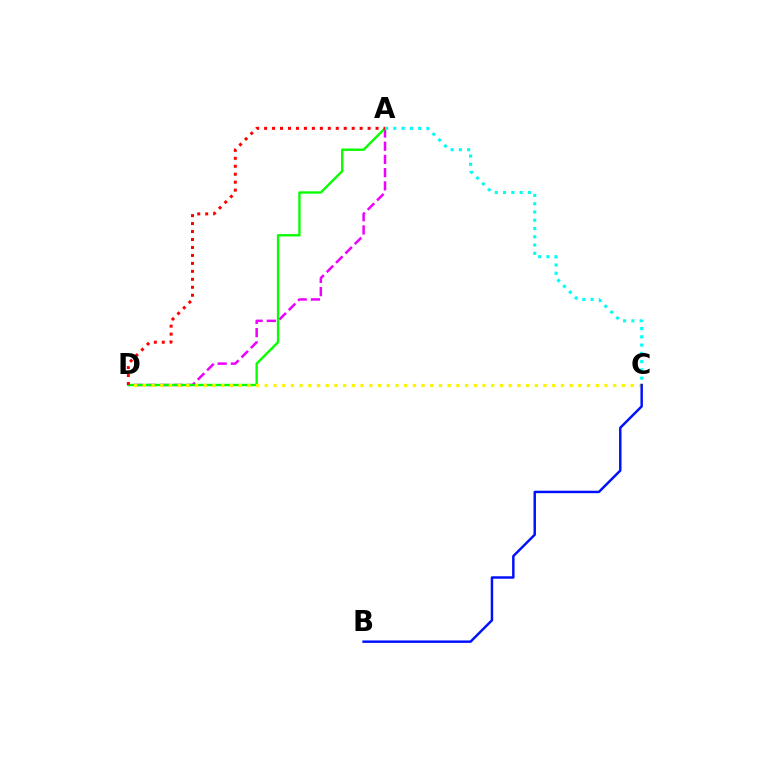{('A', 'D'): [{'color': '#ee00ff', 'line_style': 'dashed', 'thickness': 1.8}, {'color': '#08ff00', 'line_style': 'solid', 'thickness': 1.71}, {'color': '#ff0000', 'line_style': 'dotted', 'thickness': 2.16}], ('C', 'D'): [{'color': '#fcf500', 'line_style': 'dotted', 'thickness': 2.37}], ('A', 'C'): [{'color': '#00fff6', 'line_style': 'dotted', 'thickness': 2.25}], ('B', 'C'): [{'color': '#0010ff', 'line_style': 'solid', 'thickness': 1.77}]}